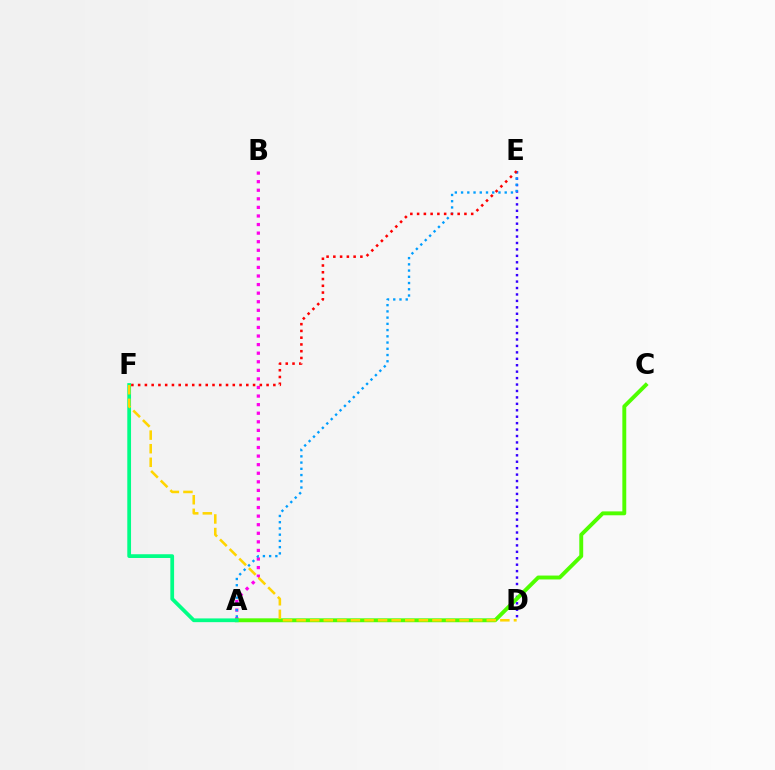{('D', 'E'): [{'color': '#3700ff', 'line_style': 'dotted', 'thickness': 1.75}], ('A', 'B'): [{'color': '#ff00ed', 'line_style': 'dotted', 'thickness': 2.33}], ('A', 'C'): [{'color': '#4fff00', 'line_style': 'solid', 'thickness': 2.81}], ('A', 'F'): [{'color': '#00ff86', 'line_style': 'solid', 'thickness': 2.7}], ('D', 'F'): [{'color': '#ffd500', 'line_style': 'dashed', 'thickness': 1.85}], ('A', 'E'): [{'color': '#009eff', 'line_style': 'dotted', 'thickness': 1.69}], ('E', 'F'): [{'color': '#ff0000', 'line_style': 'dotted', 'thickness': 1.84}]}